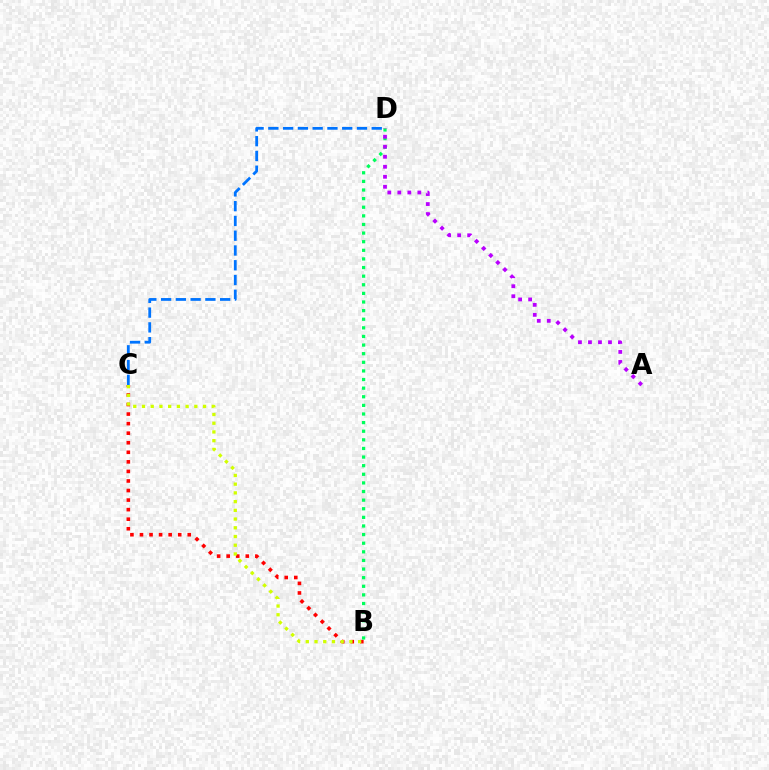{('C', 'D'): [{'color': '#0074ff', 'line_style': 'dashed', 'thickness': 2.01}], ('B', 'C'): [{'color': '#ff0000', 'line_style': 'dotted', 'thickness': 2.6}, {'color': '#d1ff00', 'line_style': 'dotted', 'thickness': 2.37}], ('B', 'D'): [{'color': '#00ff5c', 'line_style': 'dotted', 'thickness': 2.34}], ('A', 'D'): [{'color': '#b900ff', 'line_style': 'dotted', 'thickness': 2.72}]}